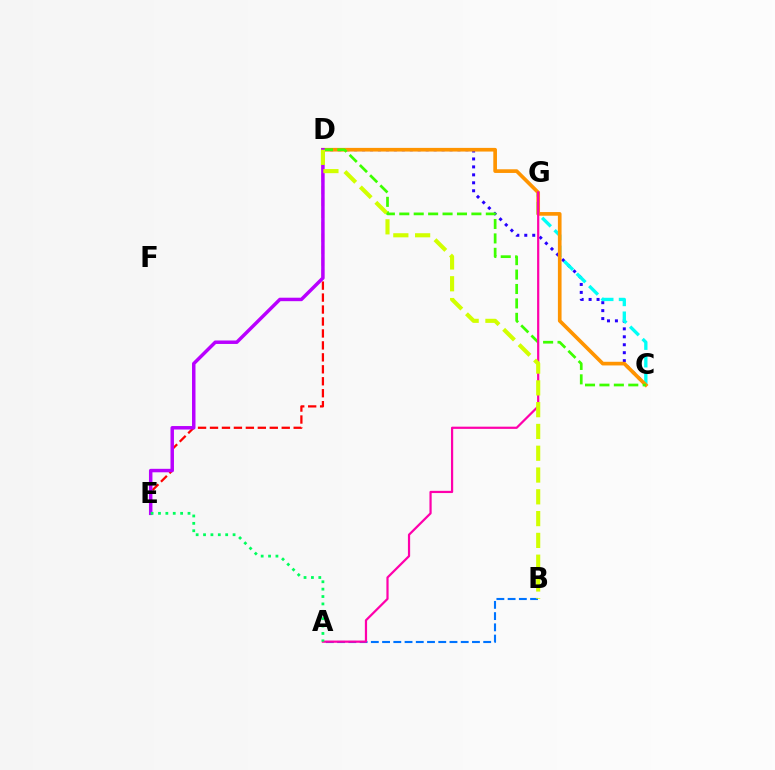{('C', 'D'): [{'color': '#2500ff', 'line_style': 'dotted', 'thickness': 2.16}, {'color': '#ff9400', 'line_style': 'solid', 'thickness': 2.64}, {'color': '#3dff00', 'line_style': 'dashed', 'thickness': 1.96}], ('C', 'G'): [{'color': '#00fff6', 'line_style': 'dashed', 'thickness': 2.38}], ('D', 'E'): [{'color': '#ff0000', 'line_style': 'dashed', 'thickness': 1.62}, {'color': '#b900ff', 'line_style': 'solid', 'thickness': 2.5}], ('A', 'B'): [{'color': '#0074ff', 'line_style': 'dashed', 'thickness': 1.53}], ('A', 'G'): [{'color': '#ff00ac', 'line_style': 'solid', 'thickness': 1.6}], ('B', 'D'): [{'color': '#d1ff00', 'line_style': 'dashed', 'thickness': 2.96}], ('A', 'E'): [{'color': '#00ff5c', 'line_style': 'dotted', 'thickness': 2.01}]}